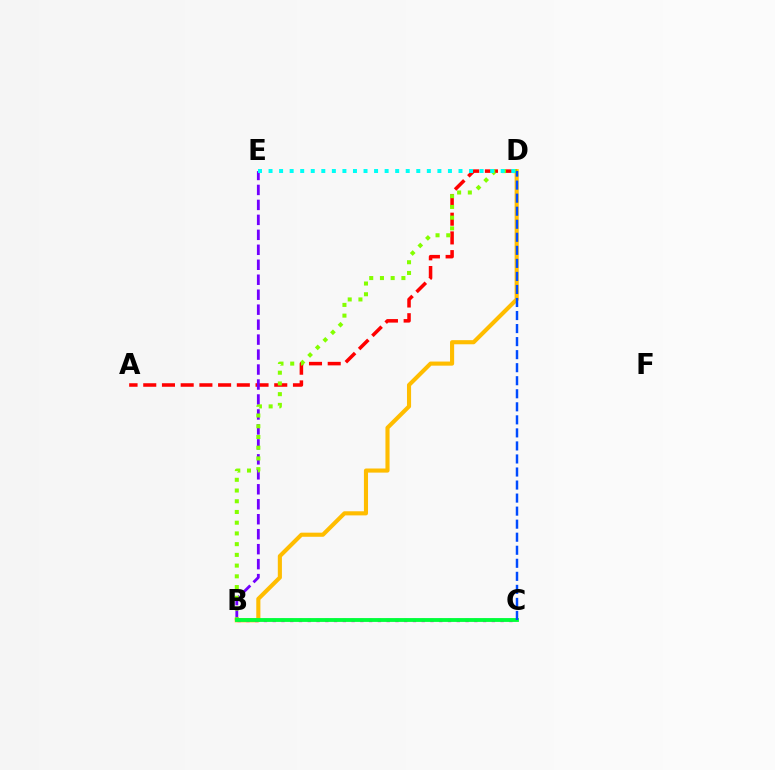{('B', 'D'): [{'color': '#ffbd00', 'line_style': 'solid', 'thickness': 2.96}, {'color': '#84ff00', 'line_style': 'dotted', 'thickness': 2.91}], ('A', 'D'): [{'color': '#ff0000', 'line_style': 'dashed', 'thickness': 2.54}], ('B', 'E'): [{'color': '#7200ff', 'line_style': 'dashed', 'thickness': 2.03}], ('B', 'C'): [{'color': '#ff00cf', 'line_style': 'dotted', 'thickness': 2.38}, {'color': '#00ff39', 'line_style': 'solid', 'thickness': 2.77}], ('D', 'E'): [{'color': '#00fff6', 'line_style': 'dotted', 'thickness': 2.87}], ('C', 'D'): [{'color': '#004bff', 'line_style': 'dashed', 'thickness': 1.77}]}